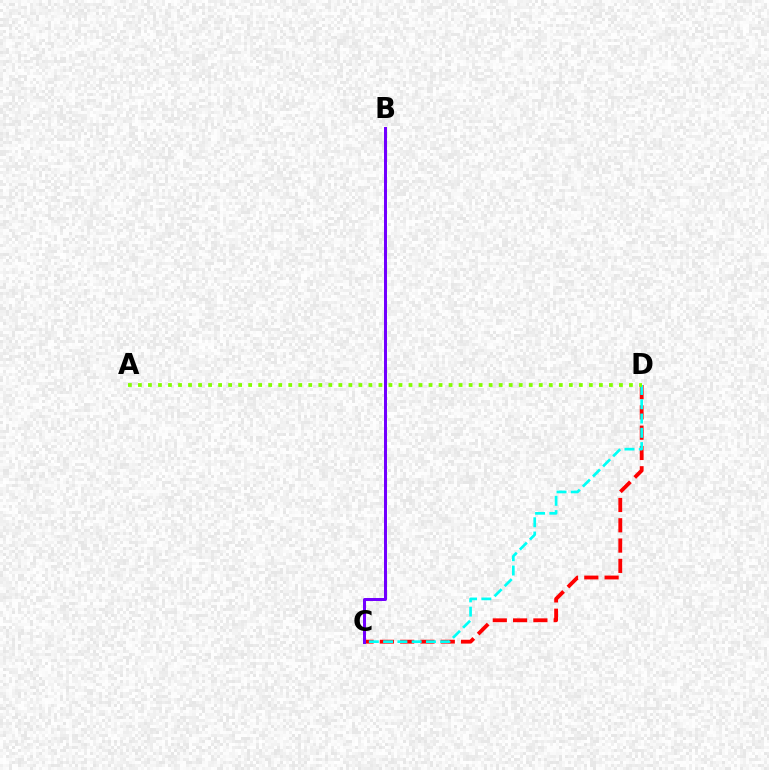{('C', 'D'): [{'color': '#ff0000', 'line_style': 'dashed', 'thickness': 2.76}, {'color': '#00fff6', 'line_style': 'dashed', 'thickness': 1.94}], ('B', 'C'): [{'color': '#7200ff', 'line_style': 'solid', 'thickness': 2.15}], ('A', 'D'): [{'color': '#84ff00', 'line_style': 'dotted', 'thickness': 2.72}]}